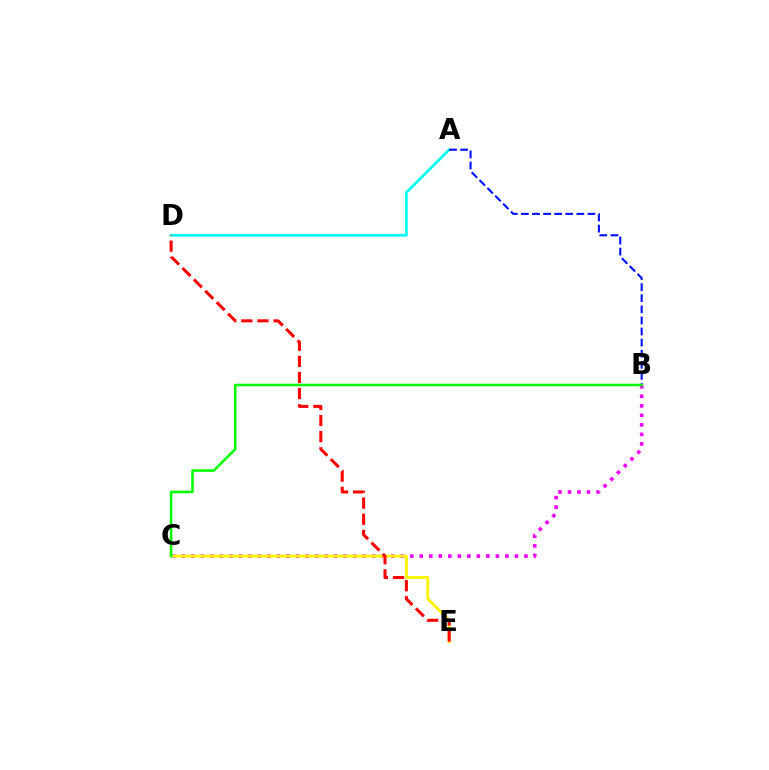{('B', 'C'): [{'color': '#ee00ff', 'line_style': 'dotted', 'thickness': 2.59}, {'color': '#08ff00', 'line_style': 'solid', 'thickness': 1.86}], ('A', 'D'): [{'color': '#00fff6', 'line_style': 'solid', 'thickness': 1.92}], ('C', 'E'): [{'color': '#fcf500', 'line_style': 'solid', 'thickness': 2.05}], ('D', 'E'): [{'color': '#ff0000', 'line_style': 'dashed', 'thickness': 2.19}], ('A', 'B'): [{'color': '#0010ff', 'line_style': 'dashed', 'thickness': 1.51}]}